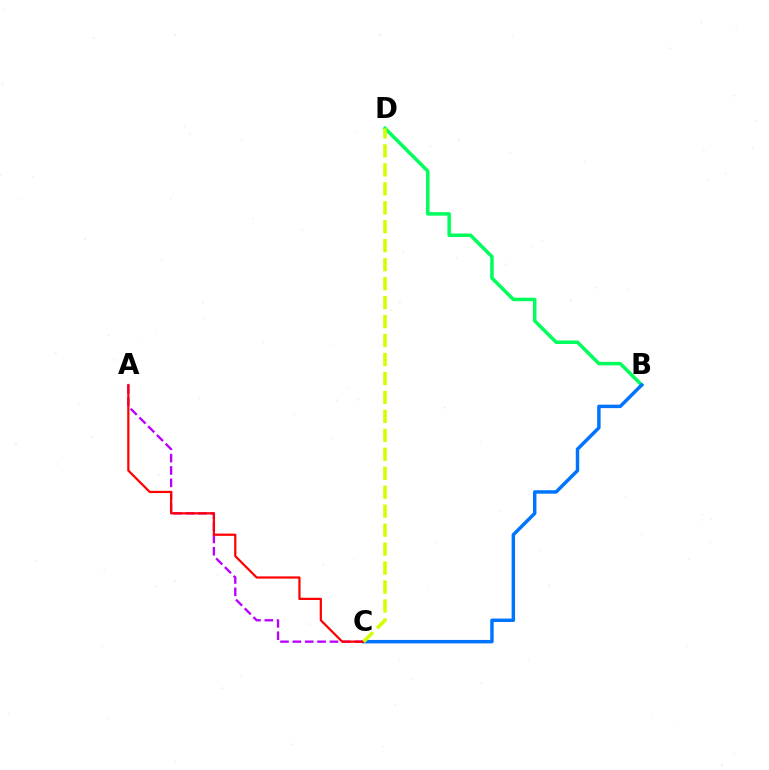{('B', 'D'): [{'color': '#00ff5c', 'line_style': 'solid', 'thickness': 2.52}], ('B', 'C'): [{'color': '#0074ff', 'line_style': 'solid', 'thickness': 2.48}], ('A', 'C'): [{'color': '#b900ff', 'line_style': 'dashed', 'thickness': 1.68}, {'color': '#ff0000', 'line_style': 'solid', 'thickness': 1.6}], ('C', 'D'): [{'color': '#d1ff00', 'line_style': 'dashed', 'thickness': 2.58}]}